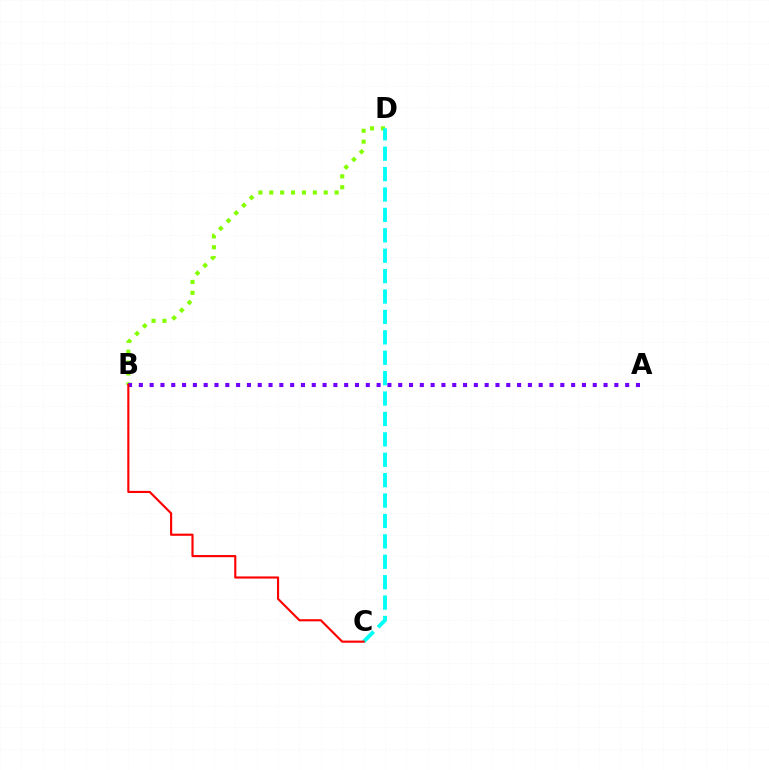{('B', 'D'): [{'color': '#84ff00', 'line_style': 'dotted', 'thickness': 2.96}], ('C', 'D'): [{'color': '#00fff6', 'line_style': 'dashed', 'thickness': 2.77}], ('A', 'B'): [{'color': '#7200ff', 'line_style': 'dotted', 'thickness': 2.94}], ('B', 'C'): [{'color': '#ff0000', 'line_style': 'solid', 'thickness': 1.54}]}